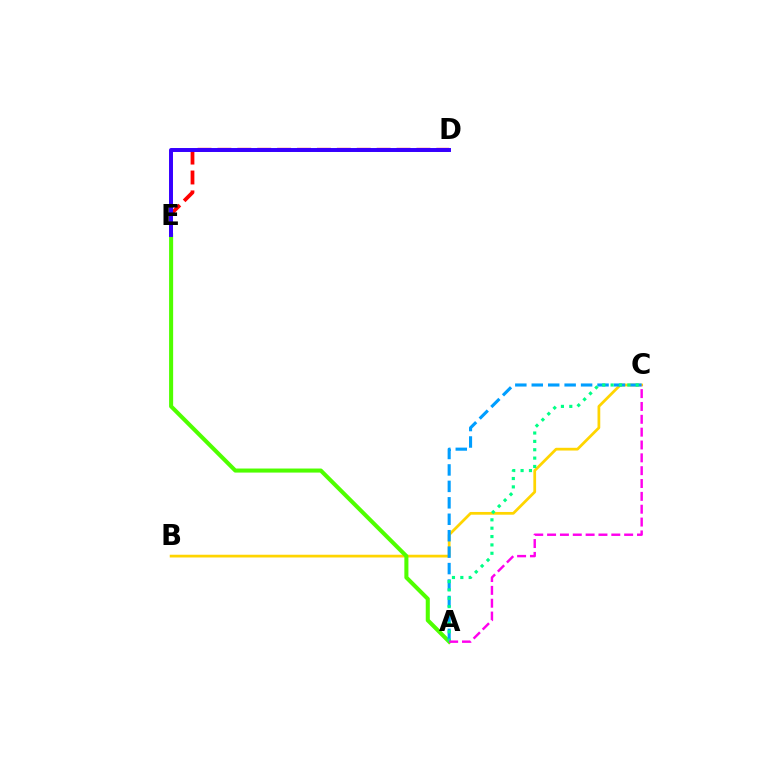{('B', 'C'): [{'color': '#ffd500', 'line_style': 'solid', 'thickness': 1.98}], ('D', 'E'): [{'color': '#ff0000', 'line_style': 'dashed', 'thickness': 2.7}, {'color': '#3700ff', 'line_style': 'solid', 'thickness': 2.85}], ('A', 'E'): [{'color': '#4fff00', 'line_style': 'solid', 'thickness': 2.92}], ('A', 'C'): [{'color': '#009eff', 'line_style': 'dashed', 'thickness': 2.23}, {'color': '#00ff86', 'line_style': 'dotted', 'thickness': 2.27}, {'color': '#ff00ed', 'line_style': 'dashed', 'thickness': 1.74}]}